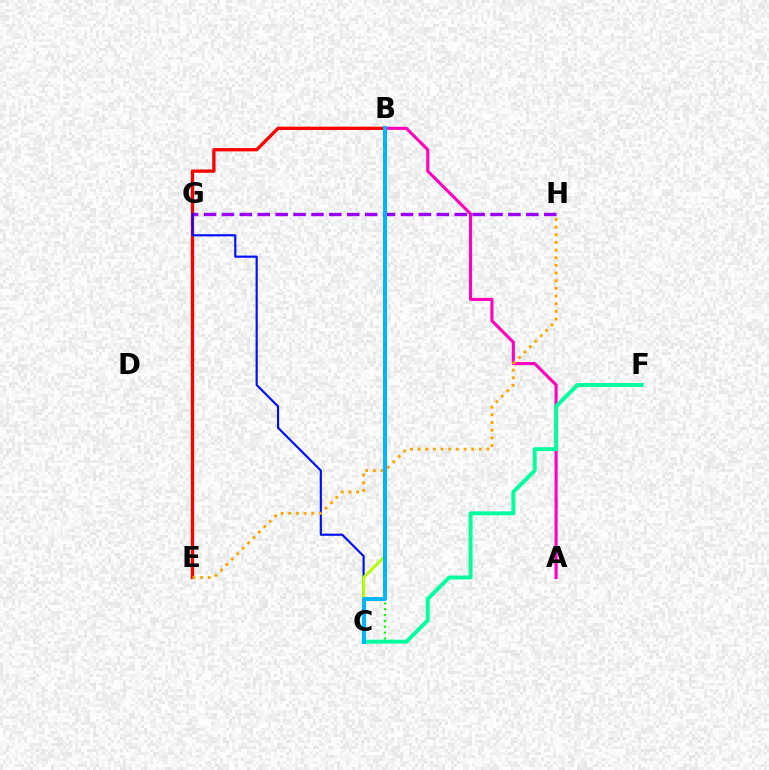{('G', 'H'): [{'color': '#9b00ff', 'line_style': 'dashed', 'thickness': 2.43}], ('B', 'E'): [{'color': '#ff0000', 'line_style': 'solid', 'thickness': 2.38}], ('C', 'G'): [{'color': '#0010ff', 'line_style': 'solid', 'thickness': 1.55}], ('A', 'B'): [{'color': '#ff00bd', 'line_style': 'solid', 'thickness': 2.22}], ('E', 'H'): [{'color': '#ffa500', 'line_style': 'dotted', 'thickness': 2.08}], ('B', 'C'): [{'color': '#b3ff00', 'line_style': 'solid', 'thickness': 2.13}, {'color': '#08ff00', 'line_style': 'dotted', 'thickness': 1.59}, {'color': '#00b5ff', 'line_style': 'solid', 'thickness': 2.85}], ('C', 'F'): [{'color': '#00ff9d', 'line_style': 'solid', 'thickness': 2.83}]}